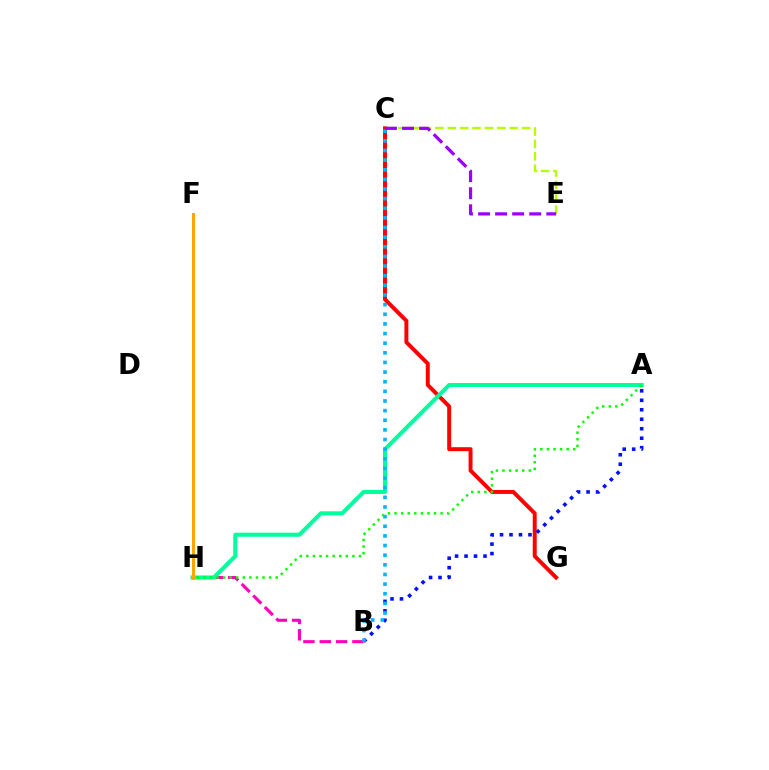{('B', 'H'): [{'color': '#ff00bd', 'line_style': 'dashed', 'thickness': 2.22}], ('C', 'G'): [{'color': '#ff0000', 'line_style': 'solid', 'thickness': 2.85}], ('A', 'H'): [{'color': '#00ff9d', 'line_style': 'solid', 'thickness': 2.92}, {'color': '#08ff00', 'line_style': 'dotted', 'thickness': 1.79}], ('A', 'B'): [{'color': '#0010ff', 'line_style': 'dotted', 'thickness': 2.58}], ('C', 'E'): [{'color': '#b3ff00', 'line_style': 'dashed', 'thickness': 1.68}, {'color': '#9b00ff', 'line_style': 'dashed', 'thickness': 2.32}], ('B', 'C'): [{'color': '#00b5ff', 'line_style': 'dotted', 'thickness': 2.62}], ('F', 'H'): [{'color': '#ffa500', 'line_style': 'solid', 'thickness': 2.13}]}